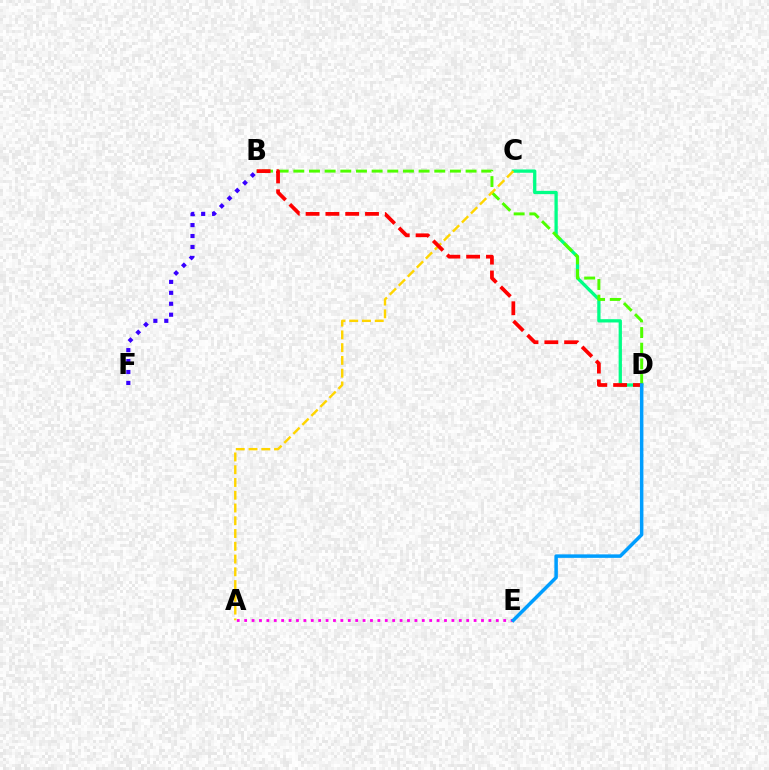{('C', 'D'): [{'color': '#00ff86', 'line_style': 'solid', 'thickness': 2.37}], ('A', 'E'): [{'color': '#ff00ed', 'line_style': 'dotted', 'thickness': 2.01}], ('B', 'D'): [{'color': '#4fff00', 'line_style': 'dashed', 'thickness': 2.13}, {'color': '#ff0000', 'line_style': 'dashed', 'thickness': 2.69}], ('A', 'C'): [{'color': '#ffd500', 'line_style': 'dashed', 'thickness': 1.73}], ('B', 'F'): [{'color': '#3700ff', 'line_style': 'dotted', 'thickness': 2.97}], ('D', 'E'): [{'color': '#009eff', 'line_style': 'solid', 'thickness': 2.52}]}